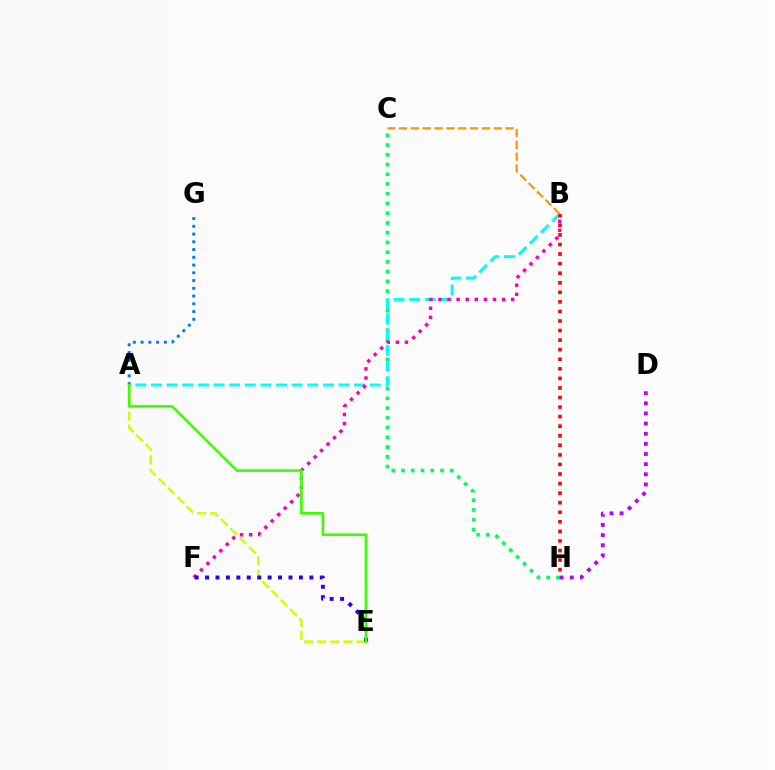{('C', 'H'): [{'color': '#00ff5c', 'line_style': 'dotted', 'thickness': 2.65}], ('A', 'B'): [{'color': '#00fff6', 'line_style': 'dashed', 'thickness': 2.12}], ('B', 'F'): [{'color': '#ff00ac', 'line_style': 'dotted', 'thickness': 2.47}], ('B', 'H'): [{'color': '#ff0000', 'line_style': 'dotted', 'thickness': 2.6}], ('A', 'G'): [{'color': '#0074ff', 'line_style': 'dotted', 'thickness': 2.11}], ('A', 'E'): [{'color': '#d1ff00', 'line_style': 'dashed', 'thickness': 1.79}, {'color': '#3dff00', 'line_style': 'solid', 'thickness': 1.91}], ('E', 'F'): [{'color': '#2500ff', 'line_style': 'dotted', 'thickness': 2.83}], ('D', 'H'): [{'color': '#b900ff', 'line_style': 'dotted', 'thickness': 2.76}], ('B', 'C'): [{'color': '#ff9400', 'line_style': 'dashed', 'thickness': 1.61}]}